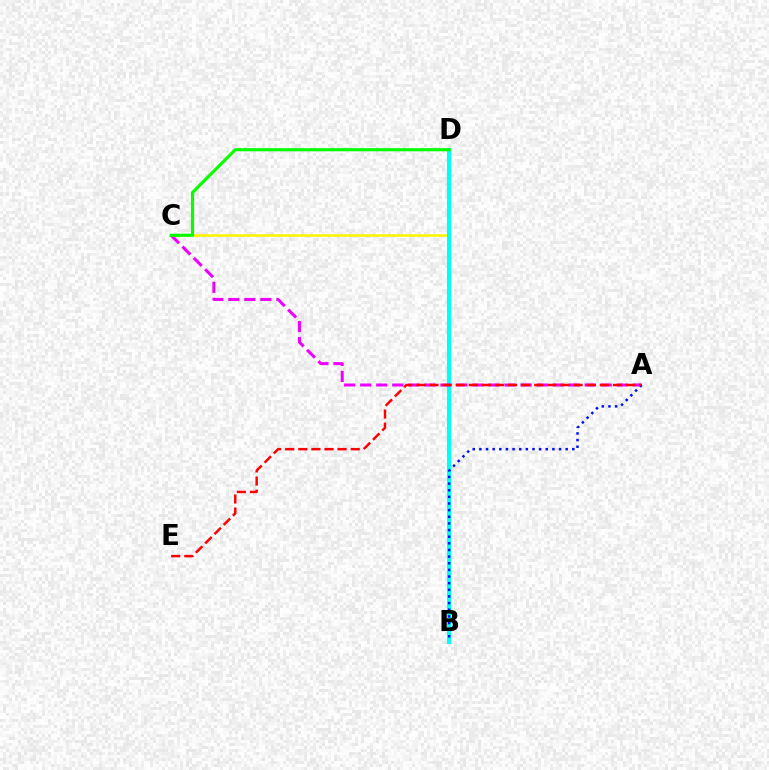{('C', 'D'): [{'color': '#fcf500', 'line_style': 'solid', 'thickness': 1.85}, {'color': '#08ff00', 'line_style': 'solid', 'thickness': 2.28}], ('B', 'D'): [{'color': '#00fff6', 'line_style': 'solid', 'thickness': 2.96}], ('A', 'C'): [{'color': '#ee00ff', 'line_style': 'dashed', 'thickness': 2.18}], ('A', 'B'): [{'color': '#0010ff', 'line_style': 'dotted', 'thickness': 1.8}], ('A', 'E'): [{'color': '#ff0000', 'line_style': 'dashed', 'thickness': 1.78}]}